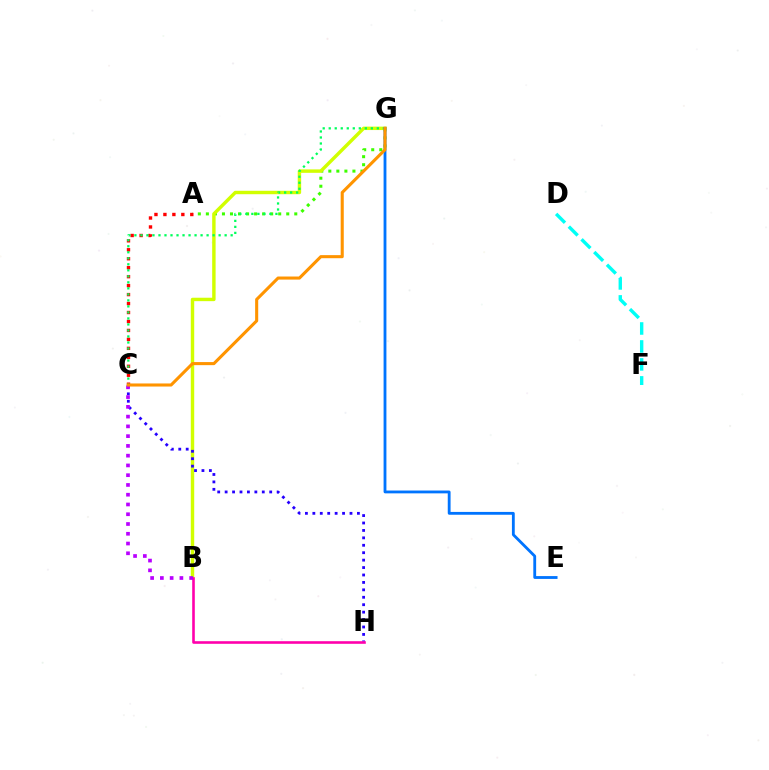{('A', 'G'): [{'color': '#3dff00', 'line_style': 'dotted', 'thickness': 2.18}], ('A', 'C'): [{'color': '#ff0000', 'line_style': 'dotted', 'thickness': 2.43}], ('B', 'G'): [{'color': '#d1ff00', 'line_style': 'solid', 'thickness': 2.47}], ('C', 'G'): [{'color': '#00ff5c', 'line_style': 'dotted', 'thickness': 1.63}, {'color': '#ff9400', 'line_style': 'solid', 'thickness': 2.22}], ('C', 'H'): [{'color': '#2500ff', 'line_style': 'dotted', 'thickness': 2.02}], ('B', 'H'): [{'color': '#ff00ac', 'line_style': 'solid', 'thickness': 1.88}], ('D', 'F'): [{'color': '#00fff6', 'line_style': 'dashed', 'thickness': 2.44}], ('B', 'C'): [{'color': '#b900ff', 'line_style': 'dotted', 'thickness': 2.65}], ('E', 'G'): [{'color': '#0074ff', 'line_style': 'solid', 'thickness': 2.03}]}